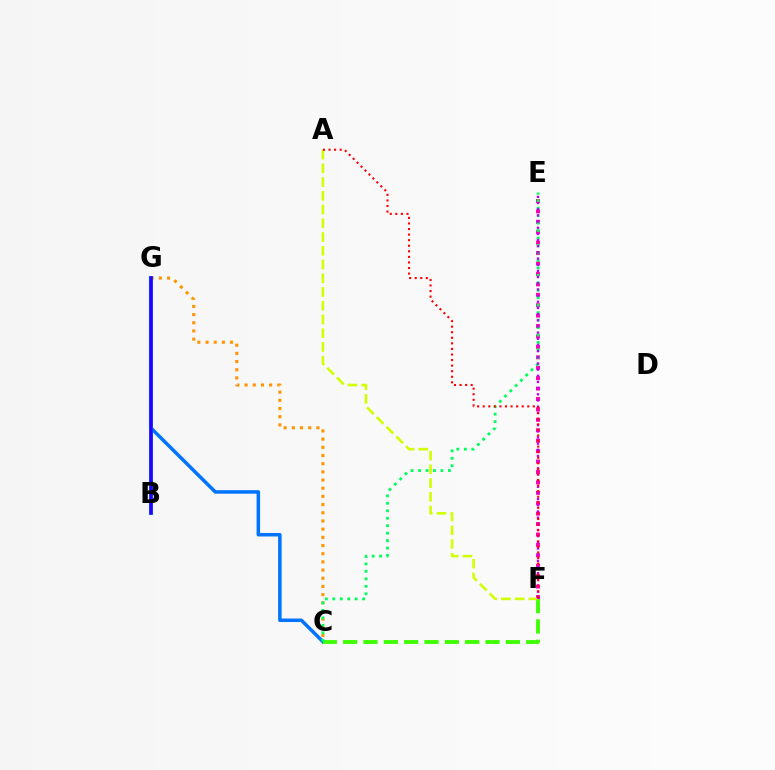{('C', 'G'): [{'color': '#0074ff', 'line_style': 'solid', 'thickness': 2.52}, {'color': '#ff9400', 'line_style': 'dotted', 'thickness': 2.22}], ('E', 'F'): [{'color': '#ff00ac', 'line_style': 'dotted', 'thickness': 2.83}, {'color': '#b900ff', 'line_style': 'dotted', 'thickness': 1.68}], ('C', 'F'): [{'color': '#3dff00', 'line_style': 'dashed', 'thickness': 2.76}], ('A', 'F'): [{'color': '#d1ff00', 'line_style': 'dashed', 'thickness': 1.87}, {'color': '#ff0000', 'line_style': 'dotted', 'thickness': 1.51}], ('B', 'G'): [{'color': '#00fff6', 'line_style': 'solid', 'thickness': 2.88}, {'color': '#2500ff', 'line_style': 'solid', 'thickness': 2.6}], ('C', 'E'): [{'color': '#00ff5c', 'line_style': 'dotted', 'thickness': 2.03}]}